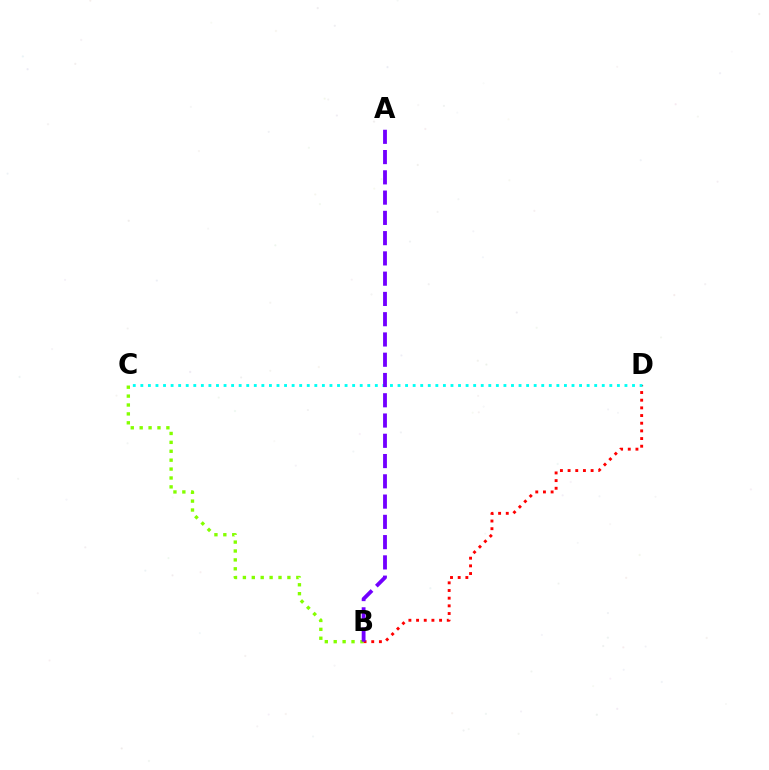{('B', 'C'): [{'color': '#84ff00', 'line_style': 'dotted', 'thickness': 2.42}], ('B', 'D'): [{'color': '#ff0000', 'line_style': 'dotted', 'thickness': 2.08}], ('C', 'D'): [{'color': '#00fff6', 'line_style': 'dotted', 'thickness': 2.06}], ('A', 'B'): [{'color': '#7200ff', 'line_style': 'dashed', 'thickness': 2.75}]}